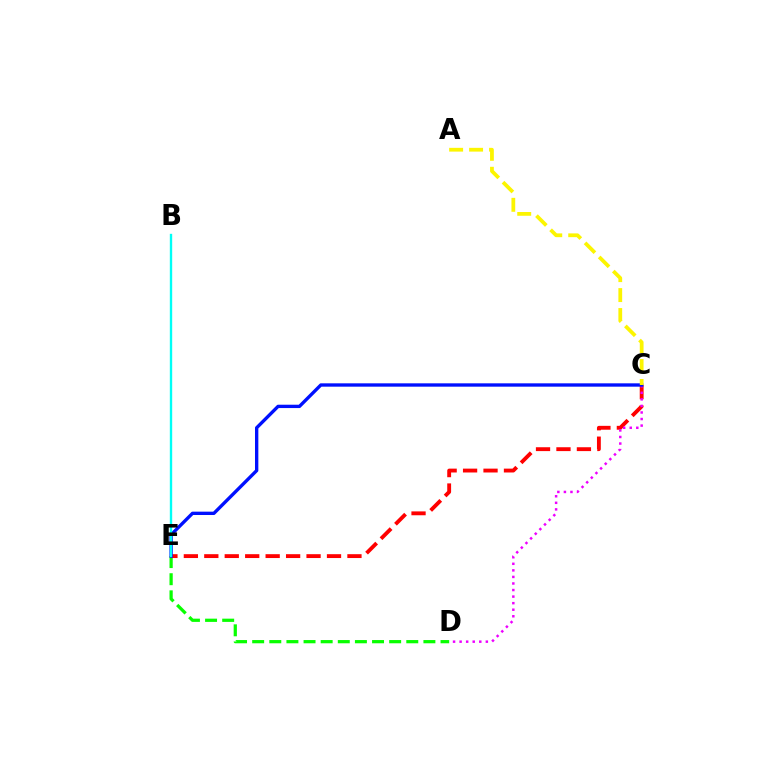{('D', 'E'): [{'color': '#08ff00', 'line_style': 'dashed', 'thickness': 2.33}], ('C', 'E'): [{'color': '#ff0000', 'line_style': 'dashed', 'thickness': 2.78}, {'color': '#0010ff', 'line_style': 'solid', 'thickness': 2.41}], ('C', 'D'): [{'color': '#ee00ff', 'line_style': 'dotted', 'thickness': 1.78}], ('B', 'E'): [{'color': '#00fff6', 'line_style': 'solid', 'thickness': 1.7}], ('A', 'C'): [{'color': '#fcf500', 'line_style': 'dashed', 'thickness': 2.71}]}